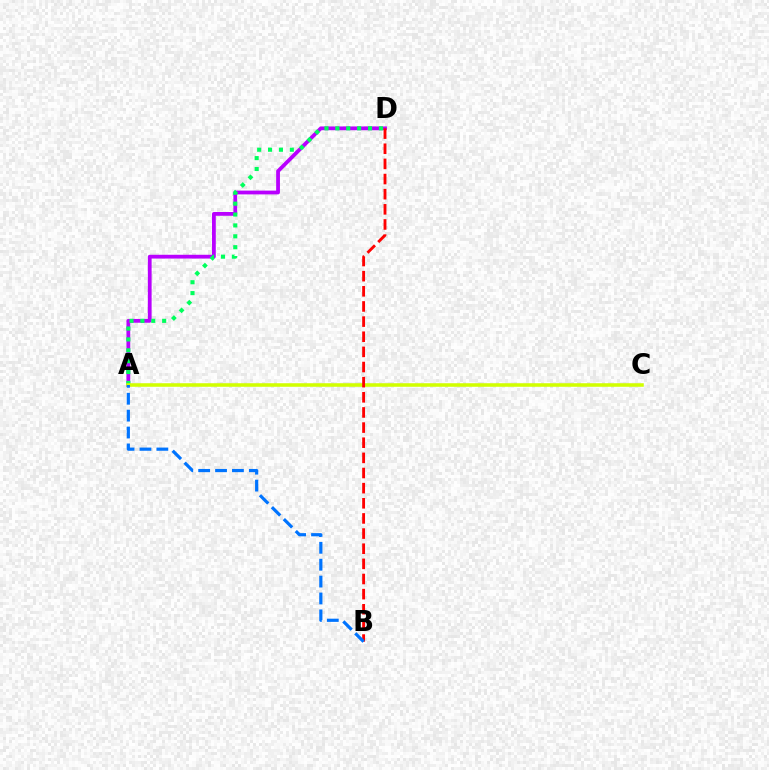{('A', 'D'): [{'color': '#b900ff', 'line_style': 'solid', 'thickness': 2.72}, {'color': '#00ff5c', 'line_style': 'dotted', 'thickness': 2.96}], ('A', 'C'): [{'color': '#d1ff00', 'line_style': 'solid', 'thickness': 2.55}], ('B', 'D'): [{'color': '#ff0000', 'line_style': 'dashed', 'thickness': 2.06}], ('A', 'B'): [{'color': '#0074ff', 'line_style': 'dashed', 'thickness': 2.29}]}